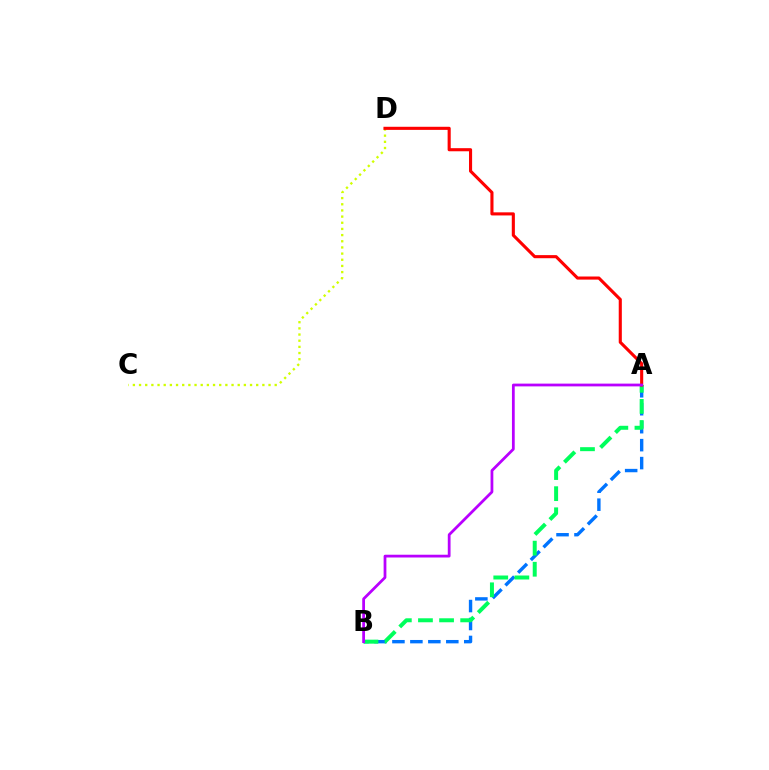{('A', 'B'): [{'color': '#0074ff', 'line_style': 'dashed', 'thickness': 2.44}, {'color': '#00ff5c', 'line_style': 'dashed', 'thickness': 2.87}, {'color': '#b900ff', 'line_style': 'solid', 'thickness': 1.99}], ('C', 'D'): [{'color': '#d1ff00', 'line_style': 'dotted', 'thickness': 1.68}], ('A', 'D'): [{'color': '#ff0000', 'line_style': 'solid', 'thickness': 2.23}]}